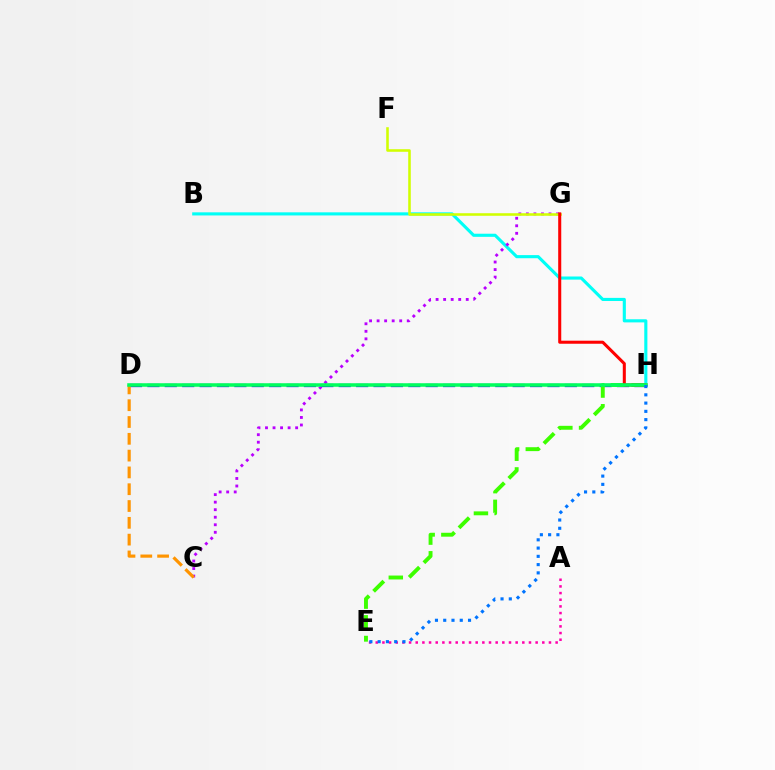{('A', 'E'): [{'color': '#ff00ac', 'line_style': 'dotted', 'thickness': 1.81}], ('B', 'H'): [{'color': '#00fff6', 'line_style': 'solid', 'thickness': 2.24}], ('C', 'G'): [{'color': '#b900ff', 'line_style': 'dotted', 'thickness': 2.05}], ('D', 'H'): [{'color': '#2500ff', 'line_style': 'dashed', 'thickness': 2.36}, {'color': '#00ff5c', 'line_style': 'solid', 'thickness': 2.54}], ('C', 'D'): [{'color': '#ff9400', 'line_style': 'dashed', 'thickness': 2.28}], ('E', 'H'): [{'color': '#3dff00', 'line_style': 'dashed', 'thickness': 2.81}, {'color': '#0074ff', 'line_style': 'dotted', 'thickness': 2.25}], ('F', 'G'): [{'color': '#d1ff00', 'line_style': 'solid', 'thickness': 1.85}], ('G', 'H'): [{'color': '#ff0000', 'line_style': 'solid', 'thickness': 2.19}]}